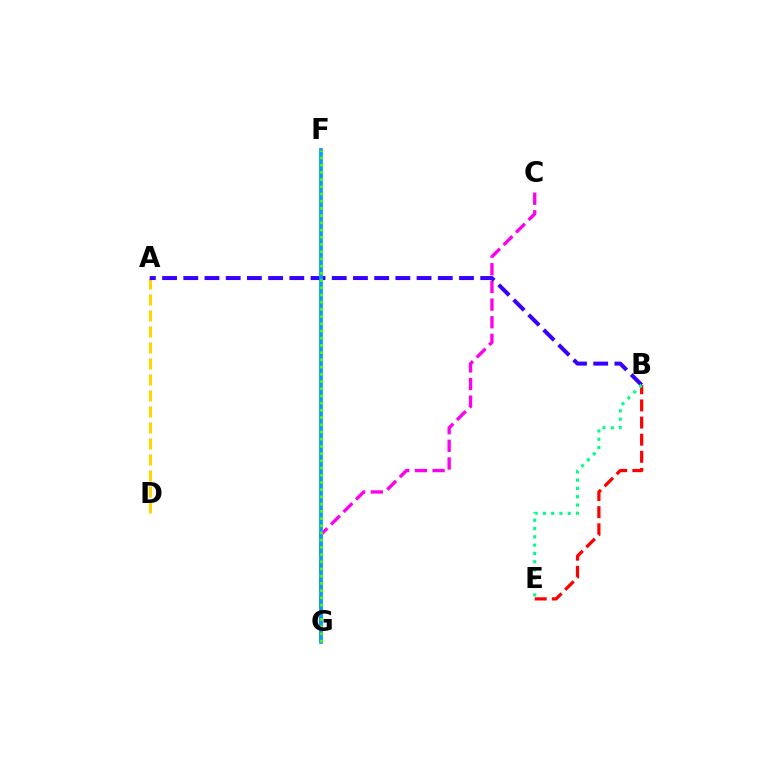{('B', 'E'): [{'color': '#ff0000', 'line_style': 'dashed', 'thickness': 2.33}, {'color': '#00ff86', 'line_style': 'dotted', 'thickness': 2.25}], ('C', 'G'): [{'color': '#ff00ed', 'line_style': 'dashed', 'thickness': 2.4}], ('A', 'D'): [{'color': '#ffd500', 'line_style': 'dashed', 'thickness': 2.17}], ('A', 'B'): [{'color': '#3700ff', 'line_style': 'dashed', 'thickness': 2.88}], ('F', 'G'): [{'color': '#009eff', 'line_style': 'solid', 'thickness': 2.7}, {'color': '#4fff00', 'line_style': 'dotted', 'thickness': 1.96}]}